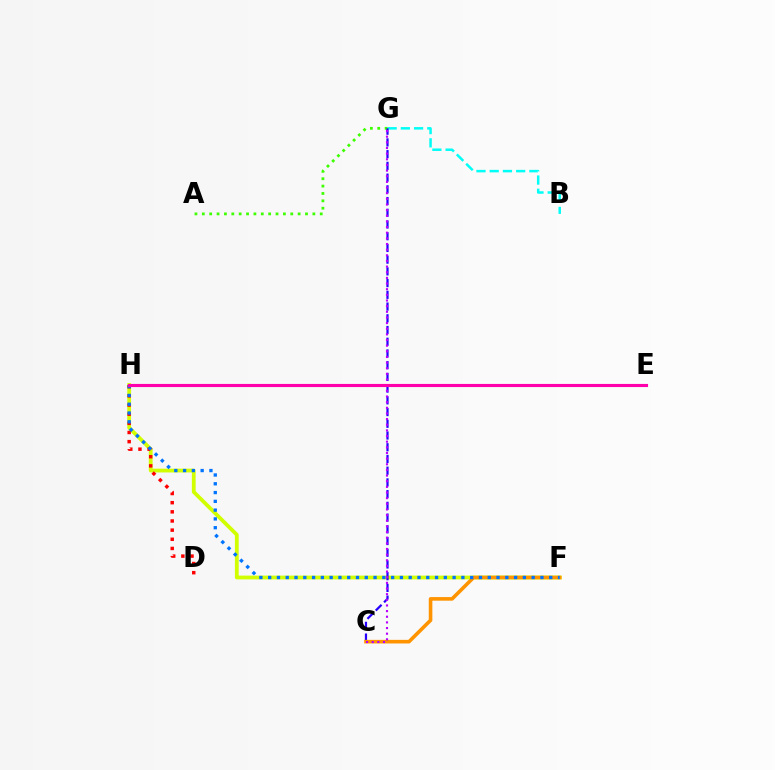{('F', 'H'): [{'color': '#d1ff00', 'line_style': 'solid', 'thickness': 2.73}, {'color': '#0074ff', 'line_style': 'dotted', 'thickness': 2.39}], ('B', 'G'): [{'color': '#00fff6', 'line_style': 'dashed', 'thickness': 1.8}], ('A', 'G'): [{'color': '#3dff00', 'line_style': 'dotted', 'thickness': 2.0}], ('C', 'G'): [{'color': '#2500ff', 'line_style': 'dashed', 'thickness': 1.59}, {'color': '#b900ff', 'line_style': 'dotted', 'thickness': 1.53}], ('C', 'F'): [{'color': '#ff9400', 'line_style': 'solid', 'thickness': 2.6}], ('E', 'H'): [{'color': '#00ff5c', 'line_style': 'dashed', 'thickness': 1.83}, {'color': '#ff00ac', 'line_style': 'solid', 'thickness': 2.25}], ('D', 'H'): [{'color': '#ff0000', 'line_style': 'dotted', 'thickness': 2.49}]}